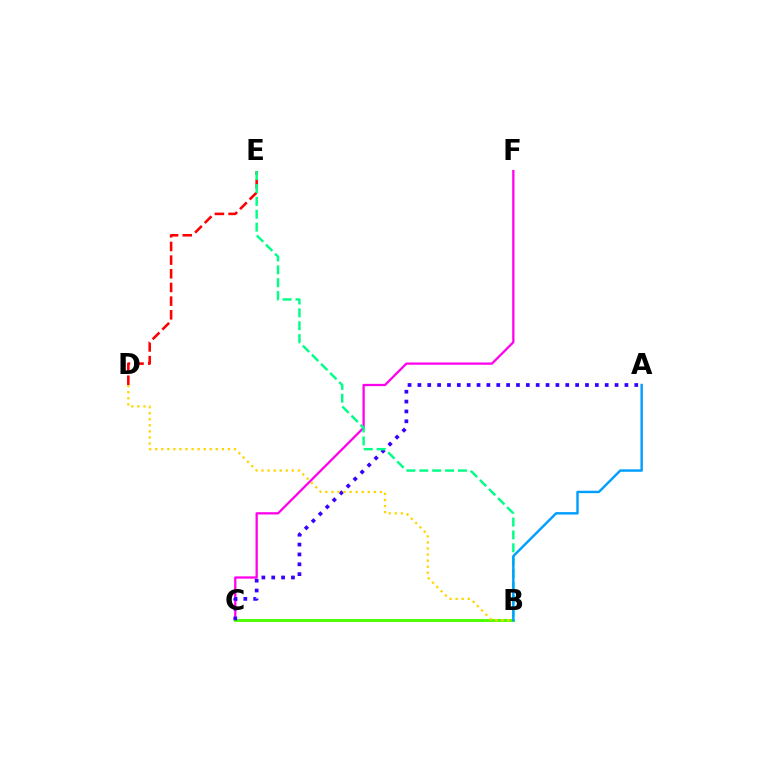{('D', 'E'): [{'color': '#ff0000', 'line_style': 'dashed', 'thickness': 1.86}], ('C', 'F'): [{'color': '#ff00ed', 'line_style': 'solid', 'thickness': 1.64}], ('B', 'C'): [{'color': '#4fff00', 'line_style': 'solid', 'thickness': 2.12}], ('A', 'C'): [{'color': '#3700ff', 'line_style': 'dotted', 'thickness': 2.68}], ('B', 'D'): [{'color': '#ffd500', 'line_style': 'dotted', 'thickness': 1.65}], ('B', 'E'): [{'color': '#00ff86', 'line_style': 'dashed', 'thickness': 1.75}], ('A', 'B'): [{'color': '#009eff', 'line_style': 'solid', 'thickness': 1.75}]}